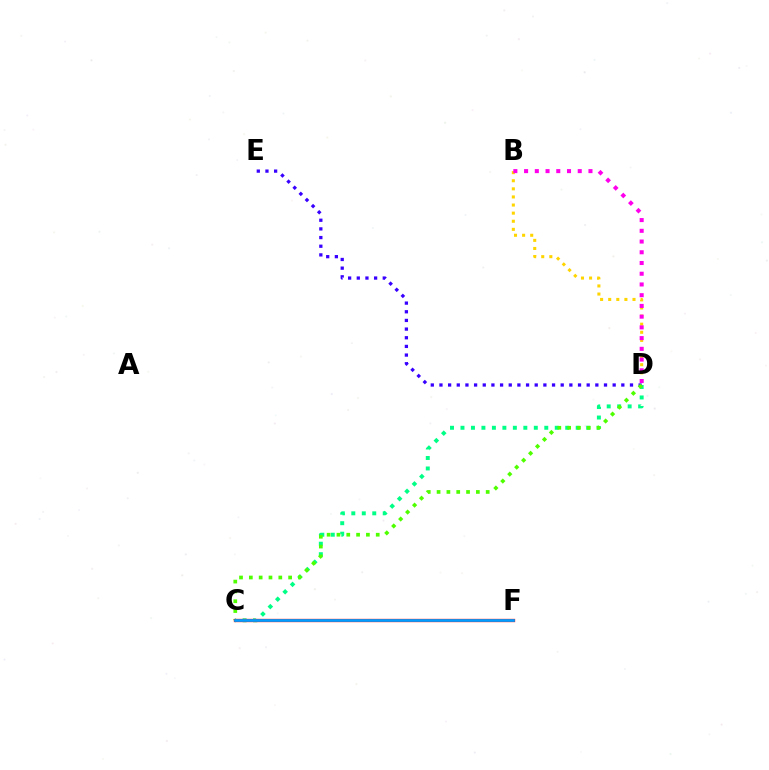{('D', 'E'): [{'color': '#3700ff', 'line_style': 'dotted', 'thickness': 2.35}], ('C', 'D'): [{'color': '#00ff86', 'line_style': 'dotted', 'thickness': 2.85}, {'color': '#4fff00', 'line_style': 'dotted', 'thickness': 2.67}], ('B', 'D'): [{'color': '#ffd500', 'line_style': 'dotted', 'thickness': 2.2}, {'color': '#ff00ed', 'line_style': 'dotted', 'thickness': 2.92}], ('C', 'F'): [{'color': '#ff0000', 'line_style': 'solid', 'thickness': 2.38}, {'color': '#009eff', 'line_style': 'solid', 'thickness': 1.96}]}